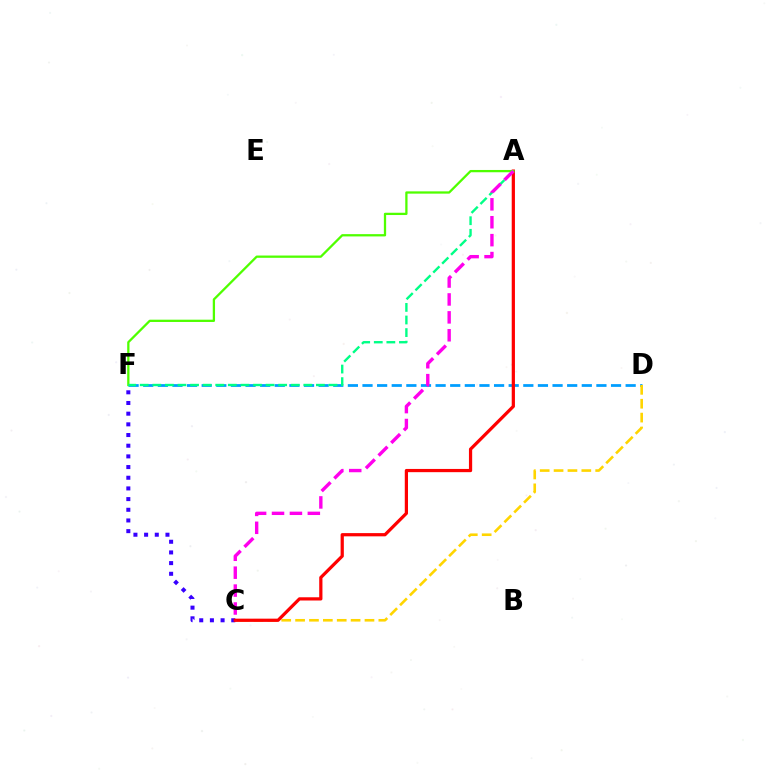{('D', 'F'): [{'color': '#009eff', 'line_style': 'dashed', 'thickness': 1.99}], ('C', 'D'): [{'color': '#ffd500', 'line_style': 'dashed', 'thickness': 1.89}], ('C', 'F'): [{'color': '#3700ff', 'line_style': 'dotted', 'thickness': 2.9}], ('A', 'C'): [{'color': '#ff0000', 'line_style': 'solid', 'thickness': 2.32}, {'color': '#ff00ed', 'line_style': 'dashed', 'thickness': 2.43}], ('A', 'F'): [{'color': '#4fff00', 'line_style': 'solid', 'thickness': 1.64}, {'color': '#00ff86', 'line_style': 'dashed', 'thickness': 1.71}]}